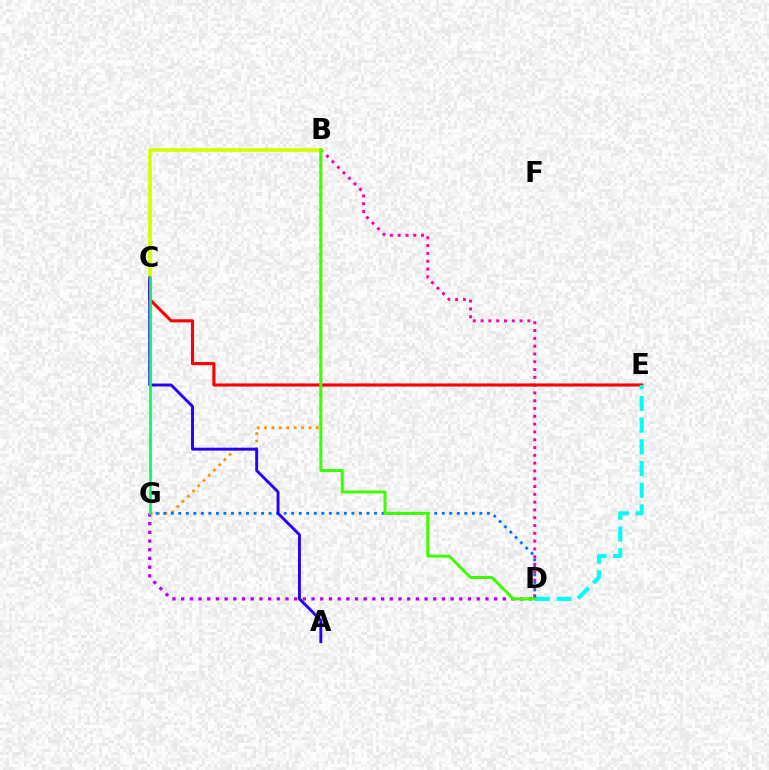{('B', 'D'): [{'color': '#ff00ac', 'line_style': 'dotted', 'thickness': 2.12}, {'color': '#3dff00', 'line_style': 'solid', 'thickness': 2.15}], ('C', 'E'): [{'color': '#ff0000', 'line_style': 'solid', 'thickness': 2.24}], ('B', 'G'): [{'color': '#ff9400', 'line_style': 'dotted', 'thickness': 2.01}], ('D', 'E'): [{'color': '#00fff6', 'line_style': 'dashed', 'thickness': 2.95}], ('B', 'C'): [{'color': '#d1ff00', 'line_style': 'solid', 'thickness': 2.63}], ('D', 'G'): [{'color': '#0074ff', 'line_style': 'dotted', 'thickness': 2.05}, {'color': '#b900ff', 'line_style': 'dotted', 'thickness': 2.36}], ('A', 'C'): [{'color': '#2500ff', 'line_style': 'solid', 'thickness': 2.1}], ('C', 'G'): [{'color': '#00ff5c', 'line_style': 'solid', 'thickness': 1.97}]}